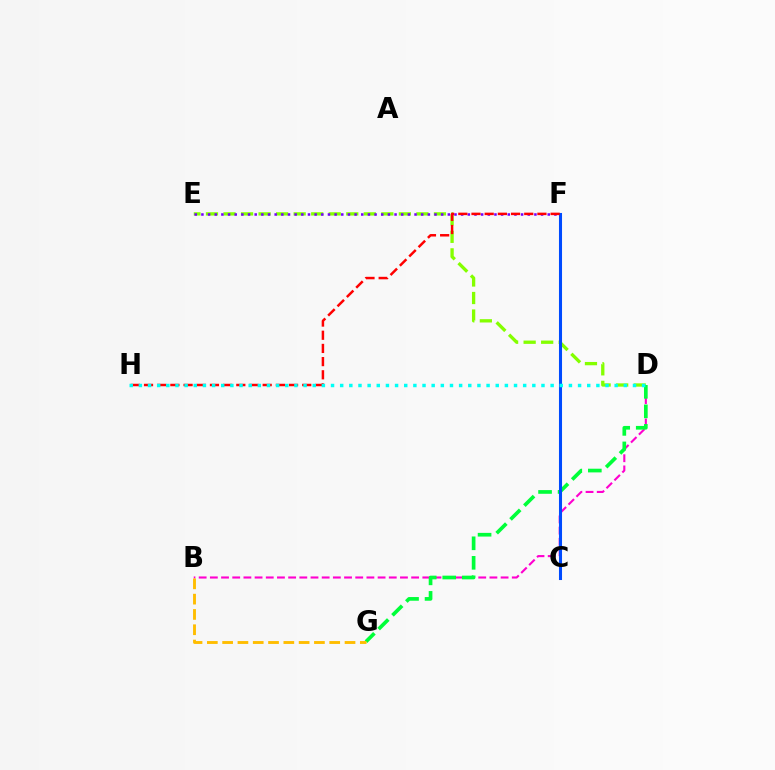{('B', 'D'): [{'color': '#ff00cf', 'line_style': 'dashed', 'thickness': 1.52}], ('D', 'E'): [{'color': '#84ff00', 'line_style': 'dashed', 'thickness': 2.38}], ('D', 'G'): [{'color': '#00ff39', 'line_style': 'dashed', 'thickness': 2.65}], ('E', 'F'): [{'color': '#7200ff', 'line_style': 'dotted', 'thickness': 1.81}], ('C', 'F'): [{'color': '#004bff', 'line_style': 'solid', 'thickness': 2.21}], ('F', 'H'): [{'color': '#ff0000', 'line_style': 'dashed', 'thickness': 1.79}], ('D', 'H'): [{'color': '#00fff6', 'line_style': 'dotted', 'thickness': 2.49}], ('B', 'G'): [{'color': '#ffbd00', 'line_style': 'dashed', 'thickness': 2.08}]}